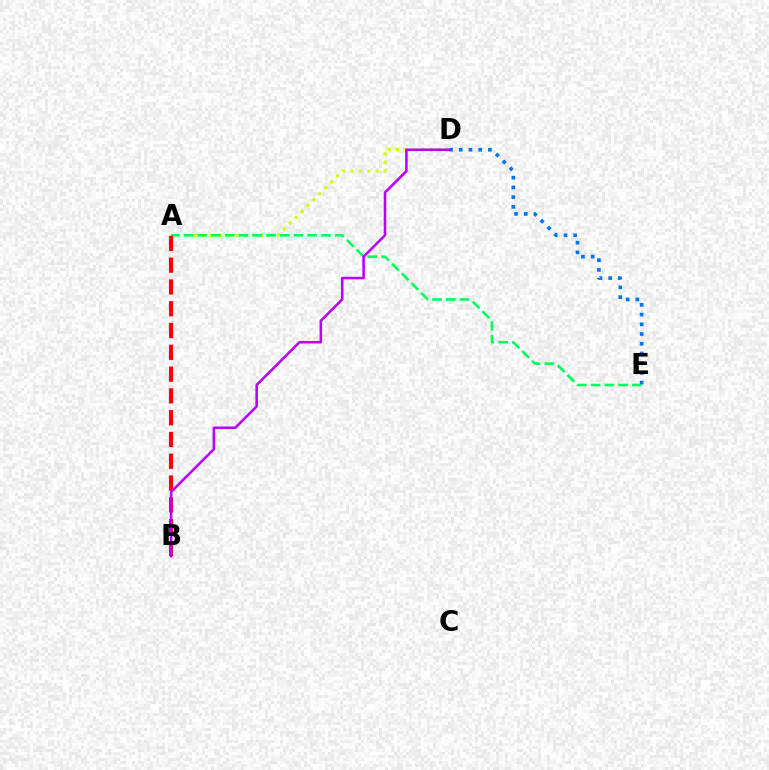{('A', 'D'): [{'color': '#d1ff00', 'line_style': 'dotted', 'thickness': 2.27}], ('A', 'E'): [{'color': '#00ff5c', 'line_style': 'dashed', 'thickness': 1.87}], ('A', 'B'): [{'color': '#ff0000', 'line_style': 'dashed', 'thickness': 2.96}], ('D', 'E'): [{'color': '#0074ff', 'line_style': 'dotted', 'thickness': 2.64}], ('B', 'D'): [{'color': '#b900ff', 'line_style': 'solid', 'thickness': 1.84}]}